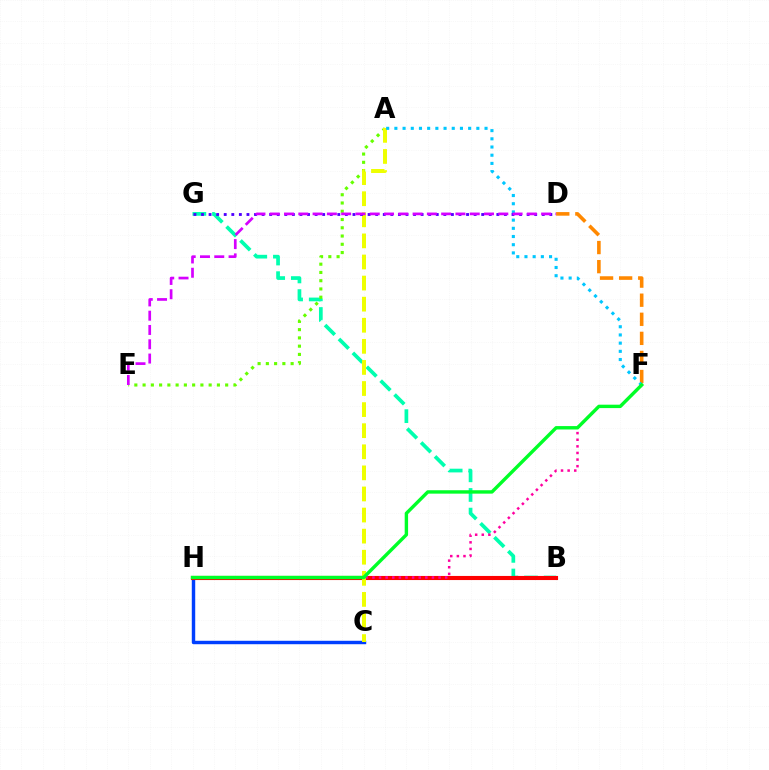{('B', 'G'): [{'color': '#00ffaf', 'line_style': 'dashed', 'thickness': 2.67}], ('C', 'H'): [{'color': '#003fff', 'line_style': 'solid', 'thickness': 2.47}], ('A', 'E'): [{'color': '#66ff00', 'line_style': 'dotted', 'thickness': 2.24}], ('B', 'H'): [{'color': '#ff0000', 'line_style': 'solid', 'thickness': 2.95}], ('A', 'C'): [{'color': '#eeff00', 'line_style': 'dashed', 'thickness': 2.86}], ('D', 'F'): [{'color': '#ff8800', 'line_style': 'dashed', 'thickness': 2.59}], ('A', 'F'): [{'color': '#00c7ff', 'line_style': 'dotted', 'thickness': 2.23}], ('F', 'H'): [{'color': '#ff00a0', 'line_style': 'dotted', 'thickness': 1.8}, {'color': '#00ff27', 'line_style': 'solid', 'thickness': 2.45}], ('D', 'G'): [{'color': '#4f00ff', 'line_style': 'dotted', 'thickness': 2.06}], ('D', 'E'): [{'color': '#d600ff', 'line_style': 'dashed', 'thickness': 1.94}]}